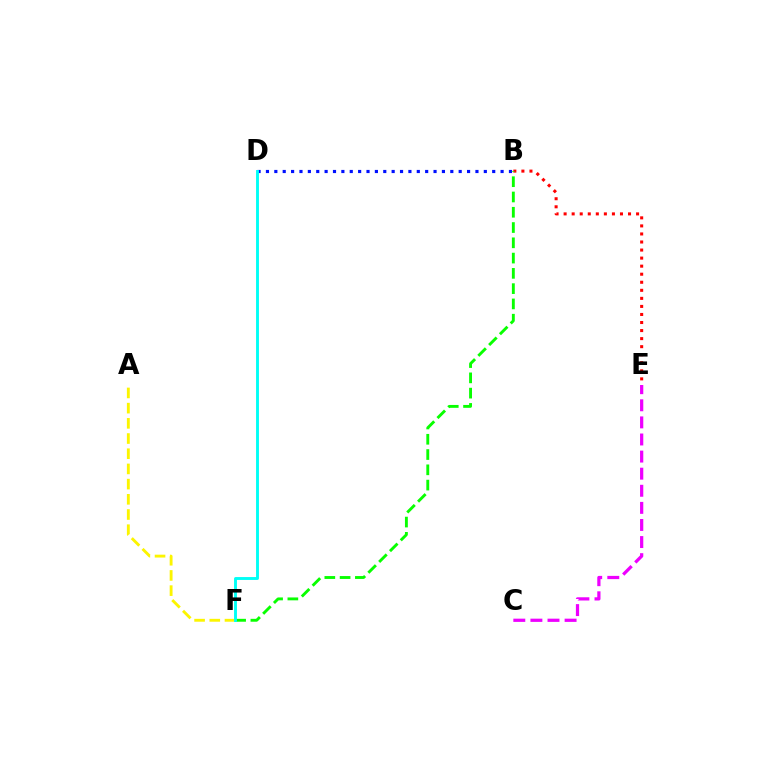{('B', 'D'): [{'color': '#0010ff', 'line_style': 'dotted', 'thickness': 2.28}], ('B', 'E'): [{'color': '#ff0000', 'line_style': 'dotted', 'thickness': 2.19}], ('B', 'F'): [{'color': '#08ff00', 'line_style': 'dashed', 'thickness': 2.08}], ('A', 'F'): [{'color': '#fcf500', 'line_style': 'dashed', 'thickness': 2.06}], ('C', 'E'): [{'color': '#ee00ff', 'line_style': 'dashed', 'thickness': 2.32}], ('D', 'F'): [{'color': '#00fff6', 'line_style': 'solid', 'thickness': 2.08}]}